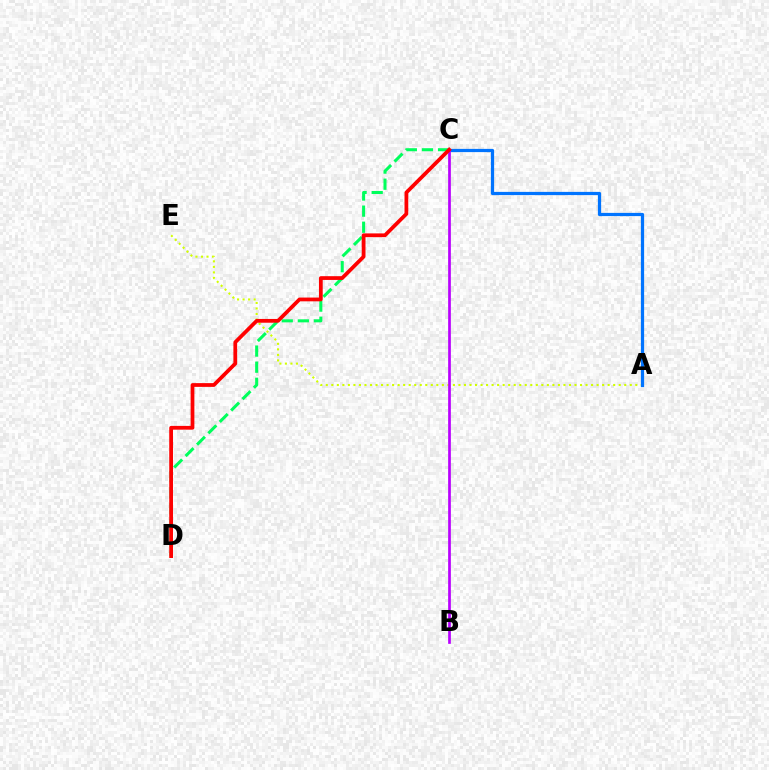{('C', 'D'): [{'color': '#00ff5c', 'line_style': 'dashed', 'thickness': 2.19}, {'color': '#ff0000', 'line_style': 'solid', 'thickness': 2.71}], ('A', 'E'): [{'color': '#d1ff00', 'line_style': 'dotted', 'thickness': 1.5}], ('A', 'C'): [{'color': '#0074ff', 'line_style': 'solid', 'thickness': 2.32}], ('B', 'C'): [{'color': '#b900ff', 'line_style': 'solid', 'thickness': 1.95}]}